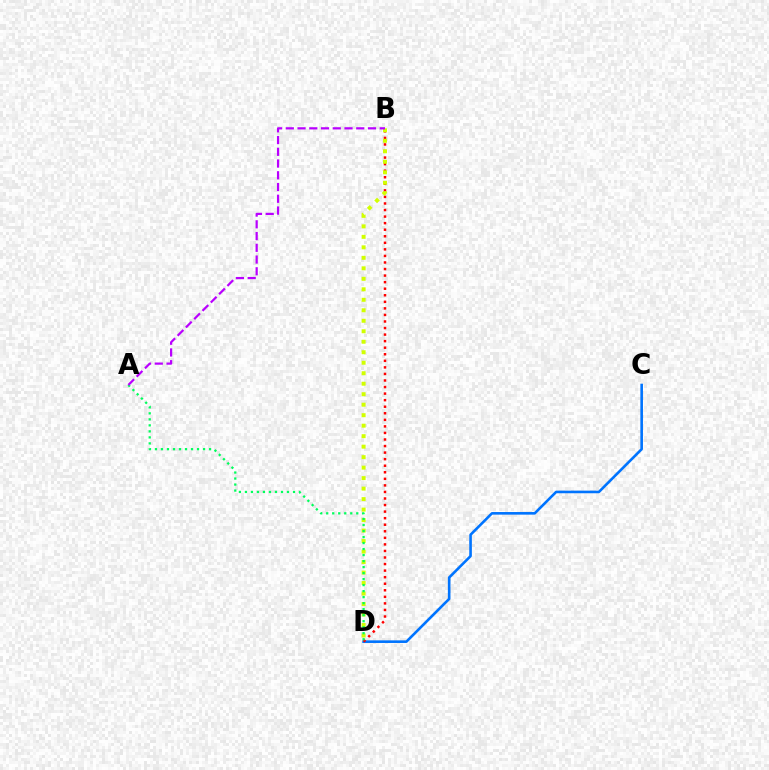{('C', 'D'): [{'color': '#0074ff', 'line_style': 'solid', 'thickness': 1.88}], ('B', 'D'): [{'color': '#ff0000', 'line_style': 'dotted', 'thickness': 1.78}, {'color': '#d1ff00', 'line_style': 'dotted', 'thickness': 2.85}], ('A', 'D'): [{'color': '#00ff5c', 'line_style': 'dotted', 'thickness': 1.63}], ('A', 'B'): [{'color': '#b900ff', 'line_style': 'dashed', 'thickness': 1.59}]}